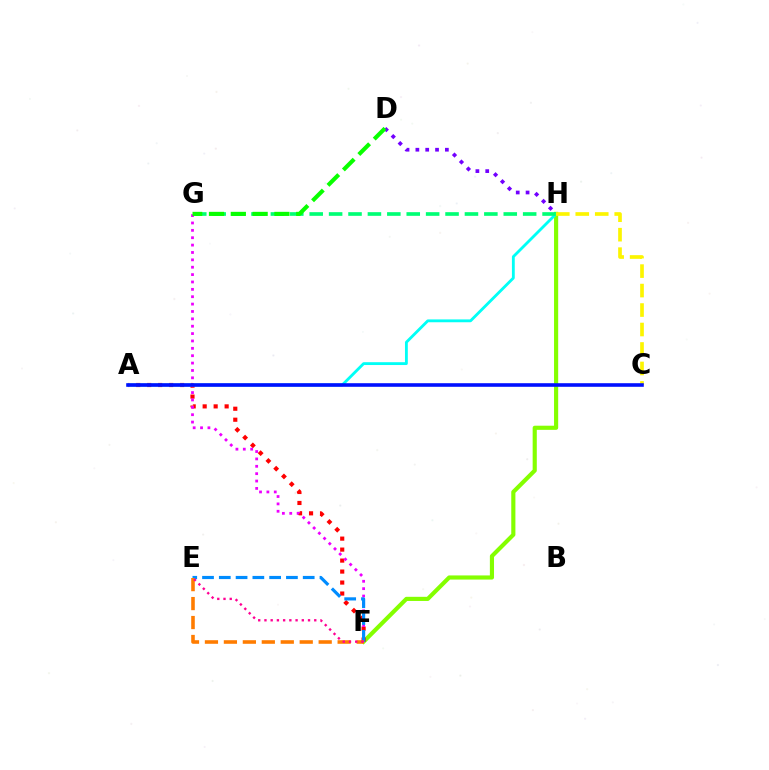{('D', 'H'): [{'color': '#7200ff', 'line_style': 'dotted', 'thickness': 2.67}], ('F', 'H'): [{'color': '#84ff00', 'line_style': 'solid', 'thickness': 2.98}], ('A', 'F'): [{'color': '#ff0000', 'line_style': 'dotted', 'thickness': 2.98}], ('A', 'H'): [{'color': '#00fff6', 'line_style': 'solid', 'thickness': 2.04}], ('G', 'H'): [{'color': '#00ff74', 'line_style': 'dashed', 'thickness': 2.64}], ('F', 'G'): [{'color': '#ee00ff', 'line_style': 'dotted', 'thickness': 2.0}], ('D', 'G'): [{'color': '#08ff00', 'line_style': 'dashed', 'thickness': 2.96}], ('C', 'H'): [{'color': '#fcf500', 'line_style': 'dashed', 'thickness': 2.65}], ('A', 'C'): [{'color': '#0010ff', 'line_style': 'solid', 'thickness': 2.59}], ('E', 'F'): [{'color': '#008cff', 'line_style': 'dashed', 'thickness': 2.28}, {'color': '#ff7c00', 'line_style': 'dashed', 'thickness': 2.58}, {'color': '#ff0094', 'line_style': 'dotted', 'thickness': 1.69}]}